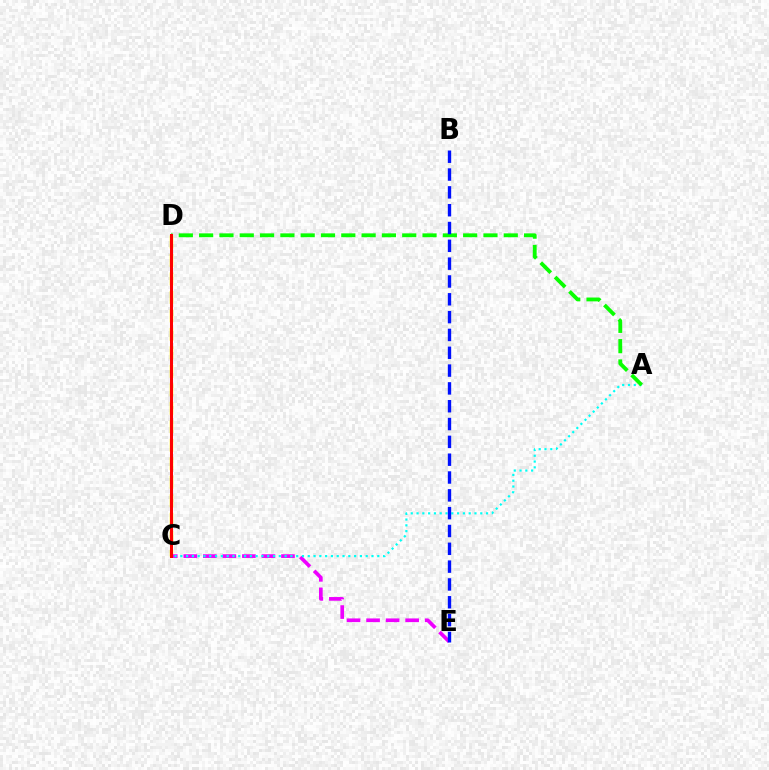{('C', 'D'): [{'color': '#fcf500', 'line_style': 'dashed', 'thickness': 2.51}, {'color': '#ff0000', 'line_style': 'solid', 'thickness': 2.17}], ('C', 'E'): [{'color': '#ee00ff', 'line_style': 'dashed', 'thickness': 2.65}], ('A', 'C'): [{'color': '#00fff6', 'line_style': 'dotted', 'thickness': 1.57}], ('A', 'D'): [{'color': '#08ff00', 'line_style': 'dashed', 'thickness': 2.76}], ('B', 'E'): [{'color': '#0010ff', 'line_style': 'dashed', 'thickness': 2.42}]}